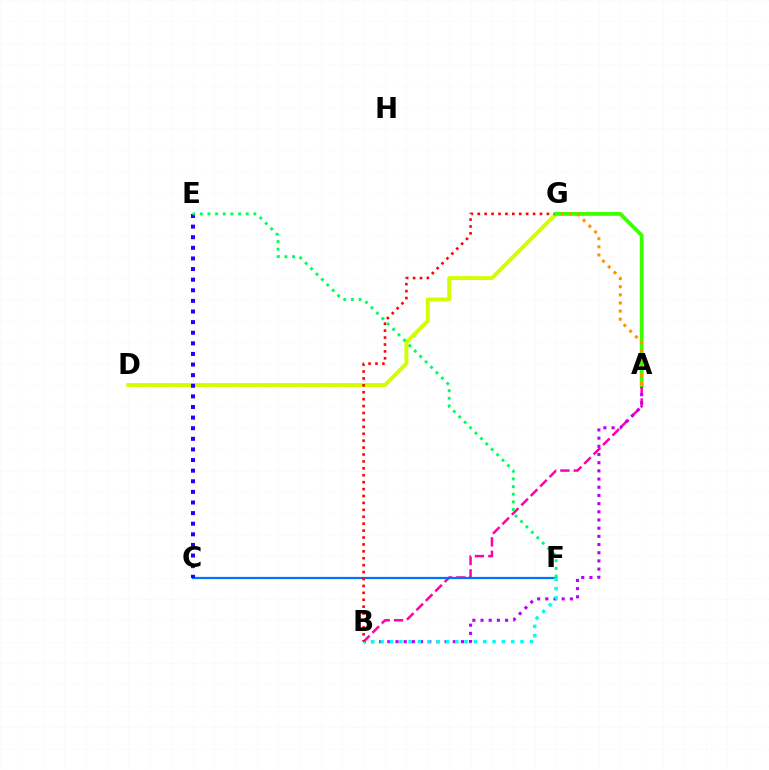{('A', 'B'): [{'color': '#ff00ac', 'line_style': 'dashed', 'thickness': 1.81}, {'color': '#b900ff', 'line_style': 'dotted', 'thickness': 2.22}], ('C', 'F'): [{'color': '#0074ff', 'line_style': 'solid', 'thickness': 1.61}], ('D', 'G'): [{'color': '#d1ff00', 'line_style': 'solid', 'thickness': 2.82}], ('C', 'E'): [{'color': '#2500ff', 'line_style': 'dotted', 'thickness': 2.88}], ('B', 'F'): [{'color': '#00fff6', 'line_style': 'dotted', 'thickness': 2.53}], ('B', 'G'): [{'color': '#ff0000', 'line_style': 'dotted', 'thickness': 1.88}], ('A', 'G'): [{'color': '#3dff00', 'line_style': 'solid', 'thickness': 2.73}, {'color': '#ff9400', 'line_style': 'dotted', 'thickness': 2.21}], ('E', 'F'): [{'color': '#00ff5c', 'line_style': 'dotted', 'thickness': 2.08}]}